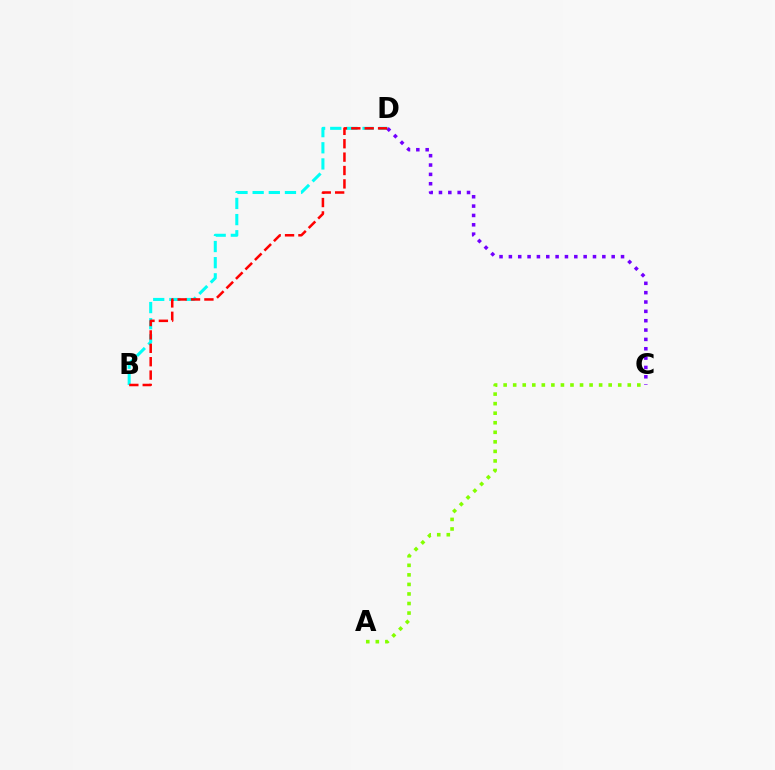{('B', 'D'): [{'color': '#00fff6', 'line_style': 'dashed', 'thickness': 2.19}, {'color': '#ff0000', 'line_style': 'dashed', 'thickness': 1.82}], ('A', 'C'): [{'color': '#84ff00', 'line_style': 'dotted', 'thickness': 2.59}], ('C', 'D'): [{'color': '#7200ff', 'line_style': 'dotted', 'thickness': 2.54}]}